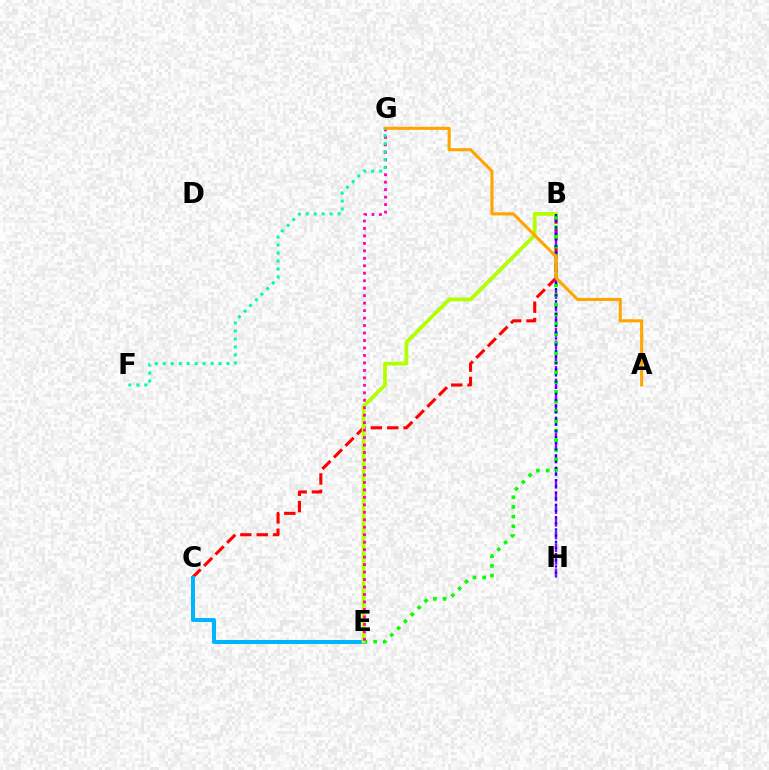{('B', 'C'): [{'color': '#ff0000', 'line_style': 'dashed', 'thickness': 2.22}], ('B', 'H'): [{'color': '#9b00ff', 'line_style': 'dashed', 'thickness': 1.72}, {'color': '#0010ff', 'line_style': 'dotted', 'thickness': 1.67}], ('B', 'E'): [{'color': '#08ff00', 'line_style': 'dotted', 'thickness': 2.63}, {'color': '#b3ff00', 'line_style': 'solid', 'thickness': 2.71}], ('C', 'E'): [{'color': '#00b5ff', 'line_style': 'solid', 'thickness': 2.89}], ('E', 'G'): [{'color': '#ff00bd', 'line_style': 'dotted', 'thickness': 2.03}], ('A', 'G'): [{'color': '#ffa500', 'line_style': 'solid', 'thickness': 2.23}], ('F', 'G'): [{'color': '#00ff9d', 'line_style': 'dotted', 'thickness': 2.17}]}